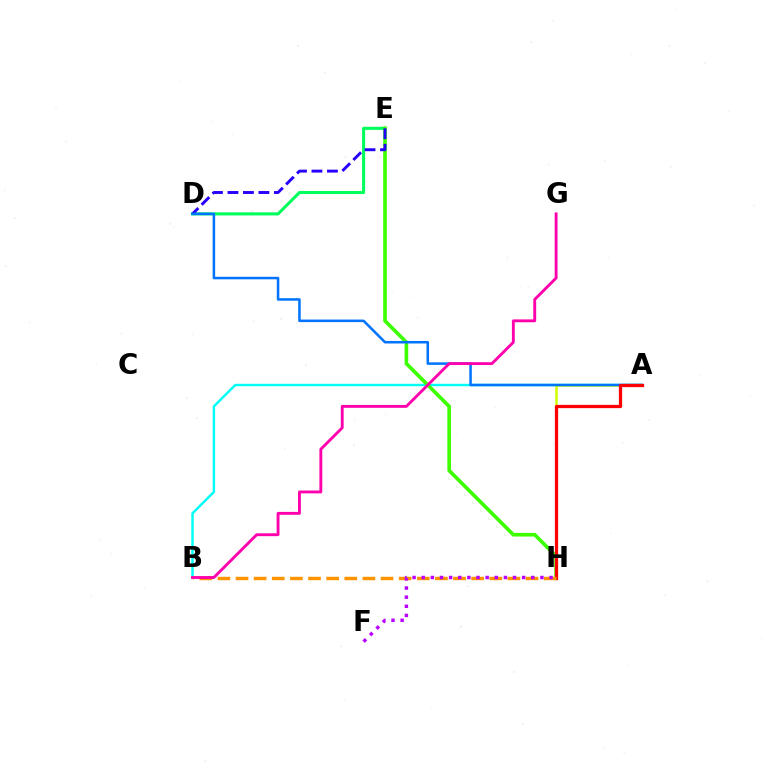{('A', 'B'): [{'color': '#00fff6', 'line_style': 'solid', 'thickness': 1.76}], ('D', 'E'): [{'color': '#00ff5c', 'line_style': 'solid', 'thickness': 2.23}, {'color': '#2500ff', 'line_style': 'dashed', 'thickness': 2.1}], ('E', 'H'): [{'color': '#3dff00', 'line_style': 'solid', 'thickness': 2.62}], ('A', 'H'): [{'color': '#d1ff00', 'line_style': 'solid', 'thickness': 1.84}, {'color': '#ff0000', 'line_style': 'solid', 'thickness': 2.35}], ('A', 'D'): [{'color': '#0074ff', 'line_style': 'solid', 'thickness': 1.83}], ('B', 'H'): [{'color': '#ff9400', 'line_style': 'dashed', 'thickness': 2.46}], ('B', 'G'): [{'color': '#ff00ac', 'line_style': 'solid', 'thickness': 2.07}], ('F', 'H'): [{'color': '#b900ff', 'line_style': 'dotted', 'thickness': 2.48}]}